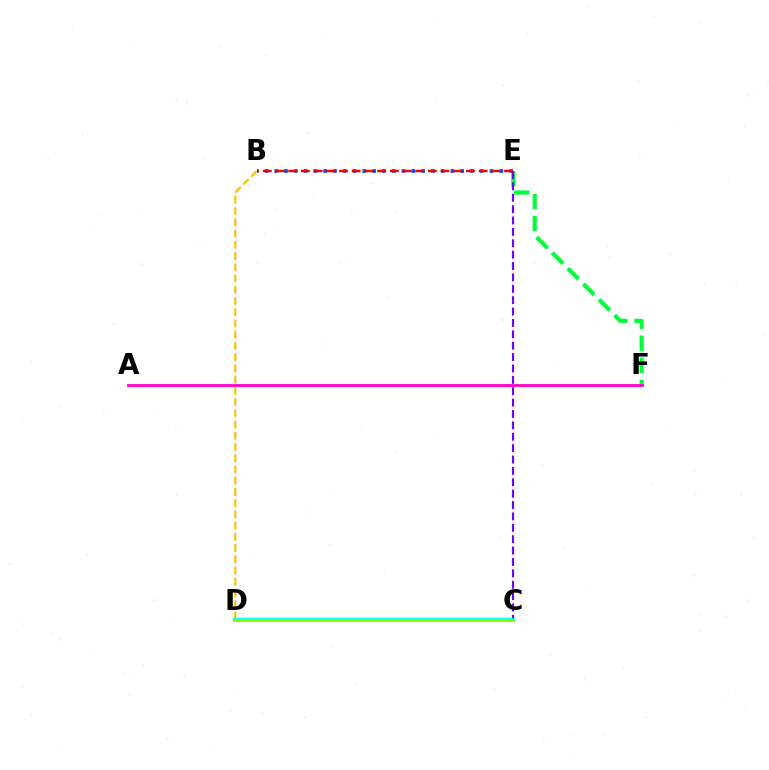{('B', 'D'): [{'color': '#ffbd00', 'line_style': 'dashed', 'thickness': 1.53}], ('E', 'F'): [{'color': '#00ff39', 'line_style': 'dashed', 'thickness': 3.0}], ('B', 'E'): [{'color': '#004bff', 'line_style': 'dotted', 'thickness': 2.66}, {'color': '#ff0000', 'line_style': 'dashed', 'thickness': 1.73}], ('C', 'E'): [{'color': '#7200ff', 'line_style': 'dashed', 'thickness': 1.55}], ('A', 'F'): [{'color': '#ff00cf', 'line_style': 'solid', 'thickness': 2.02}], ('C', 'D'): [{'color': '#00fff6', 'line_style': 'solid', 'thickness': 2.83}, {'color': '#84ff00', 'line_style': 'solid', 'thickness': 2.09}]}